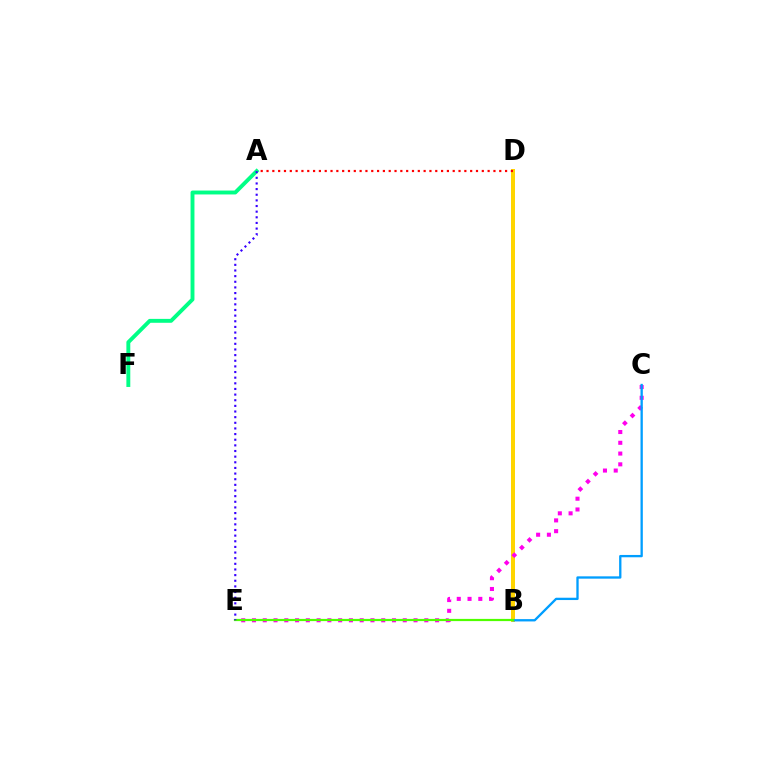{('B', 'D'): [{'color': '#ffd500', 'line_style': 'solid', 'thickness': 2.87}], ('A', 'D'): [{'color': '#ff0000', 'line_style': 'dotted', 'thickness': 1.58}], ('C', 'E'): [{'color': '#ff00ed', 'line_style': 'dotted', 'thickness': 2.93}], ('A', 'F'): [{'color': '#00ff86', 'line_style': 'solid', 'thickness': 2.81}], ('B', 'C'): [{'color': '#009eff', 'line_style': 'solid', 'thickness': 1.67}], ('B', 'E'): [{'color': '#4fff00', 'line_style': 'solid', 'thickness': 1.59}], ('A', 'E'): [{'color': '#3700ff', 'line_style': 'dotted', 'thickness': 1.53}]}